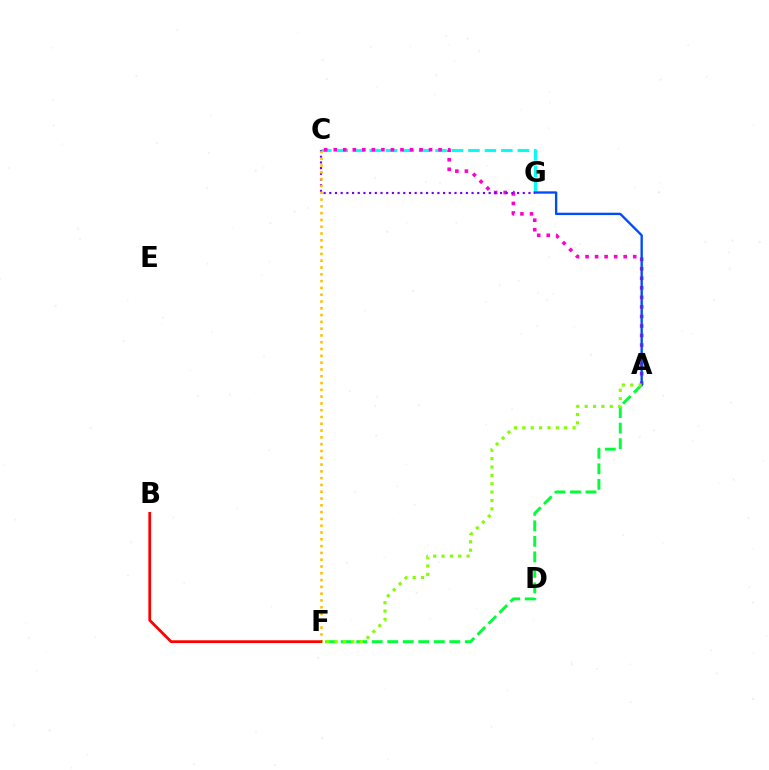{('C', 'G'): [{'color': '#00fff6', 'line_style': 'dashed', 'thickness': 2.24}, {'color': '#7200ff', 'line_style': 'dotted', 'thickness': 1.55}], ('A', 'F'): [{'color': '#00ff39', 'line_style': 'dashed', 'thickness': 2.11}, {'color': '#84ff00', 'line_style': 'dotted', 'thickness': 2.27}], ('A', 'C'): [{'color': '#ff00cf', 'line_style': 'dotted', 'thickness': 2.59}], ('A', 'G'): [{'color': '#004bff', 'line_style': 'solid', 'thickness': 1.69}], ('C', 'F'): [{'color': '#ffbd00', 'line_style': 'dotted', 'thickness': 1.85}], ('B', 'F'): [{'color': '#ff0000', 'line_style': 'solid', 'thickness': 1.99}]}